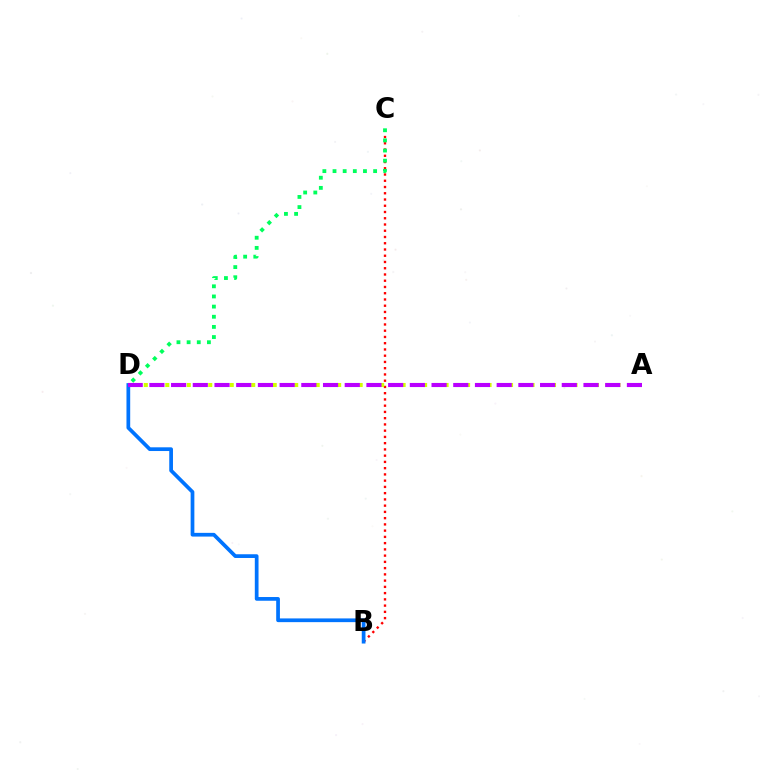{('B', 'C'): [{'color': '#ff0000', 'line_style': 'dotted', 'thickness': 1.7}], ('C', 'D'): [{'color': '#00ff5c', 'line_style': 'dotted', 'thickness': 2.76}], ('B', 'D'): [{'color': '#0074ff', 'line_style': 'solid', 'thickness': 2.68}], ('A', 'D'): [{'color': '#d1ff00', 'line_style': 'dotted', 'thickness': 2.92}, {'color': '#b900ff', 'line_style': 'dashed', 'thickness': 2.95}]}